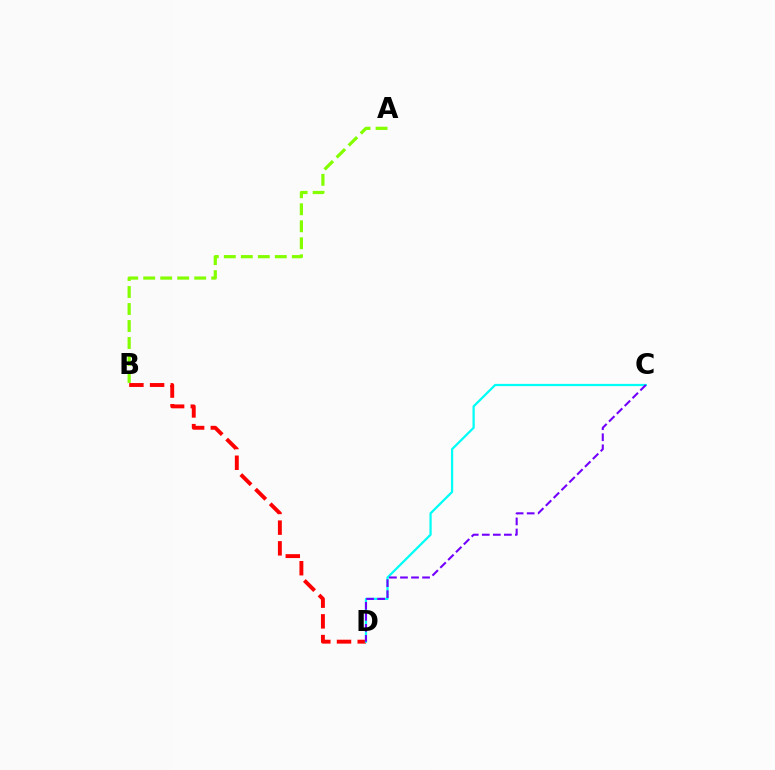{('B', 'D'): [{'color': '#ff0000', 'line_style': 'dashed', 'thickness': 2.81}], ('A', 'B'): [{'color': '#84ff00', 'line_style': 'dashed', 'thickness': 2.31}], ('C', 'D'): [{'color': '#00fff6', 'line_style': 'solid', 'thickness': 1.61}, {'color': '#7200ff', 'line_style': 'dashed', 'thickness': 1.5}]}